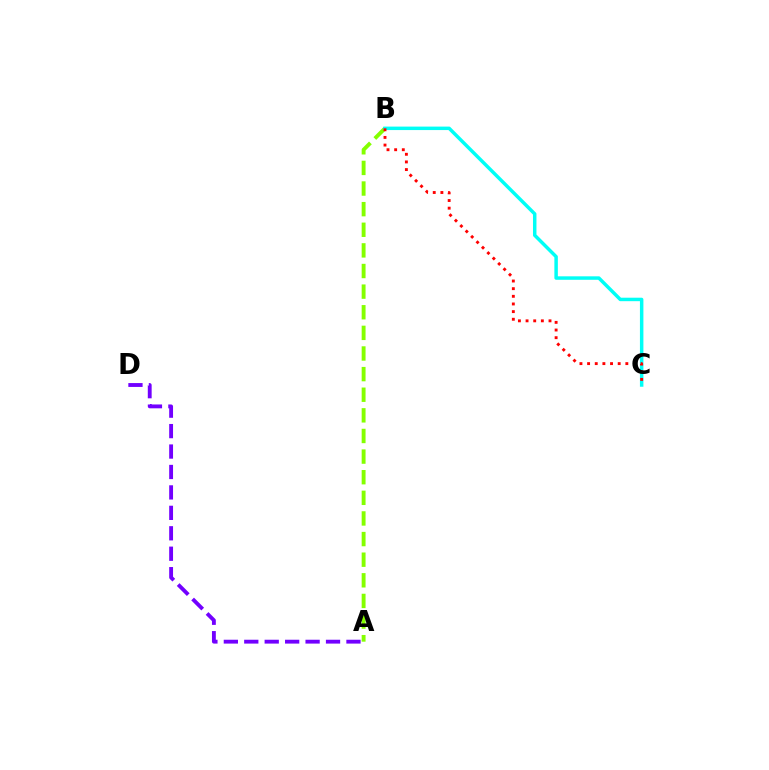{('A', 'D'): [{'color': '#7200ff', 'line_style': 'dashed', 'thickness': 2.78}], ('A', 'B'): [{'color': '#84ff00', 'line_style': 'dashed', 'thickness': 2.8}], ('B', 'C'): [{'color': '#00fff6', 'line_style': 'solid', 'thickness': 2.5}, {'color': '#ff0000', 'line_style': 'dotted', 'thickness': 2.08}]}